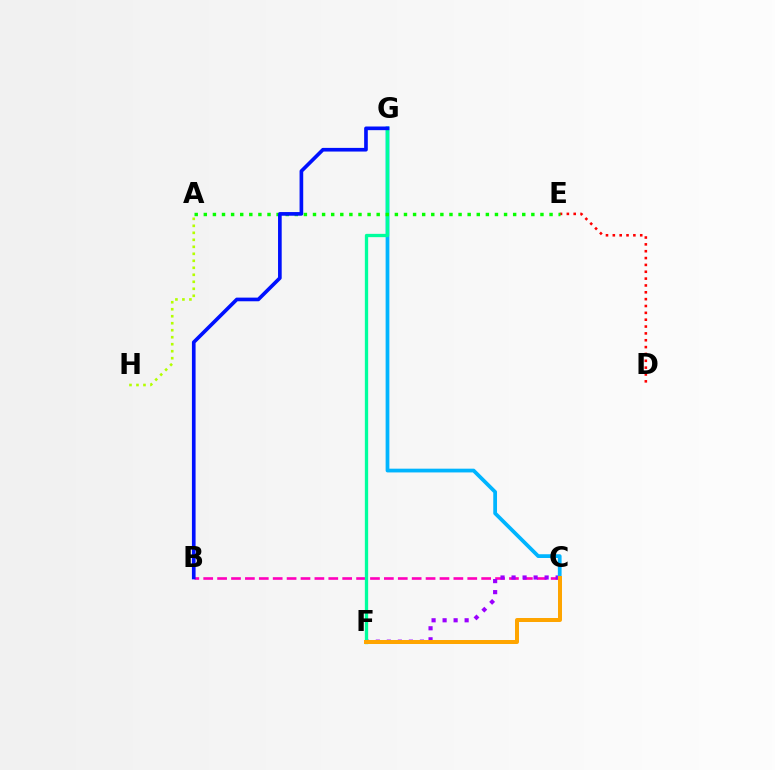{('B', 'C'): [{'color': '#ff00bd', 'line_style': 'dashed', 'thickness': 1.89}], ('C', 'F'): [{'color': '#9b00ff', 'line_style': 'dotted', 'thickness': 2.99}, {'color': '#ffa500', 'line_style': 'solid', 'thickness': 2.87}], ('C', 'G'): [{'color': '#00b5ff', 'line_style': 'solid', 'thickness': 2.7}], ('F', 'G'): [{'color': '#00ff9d', 'line_style': 'solid', 'thickness': 2.38}], ('A', 'H'): [{'color': '#b3ff00', 'line_style': 'dotted', 'thickness': 1.9}], ('D', 'E'): [{'color': '#ff0000', 'line_style': 'dotted', 'thickness': 1.86}], ('A', 'E'): [{'color': '#08ff00', 'line_style': 'dotted', 'thickness': 2.47}], ('B', 'G'): [{'color': '#0010ff', 'line_style': 'solid', 'thickness': 2.63}]}